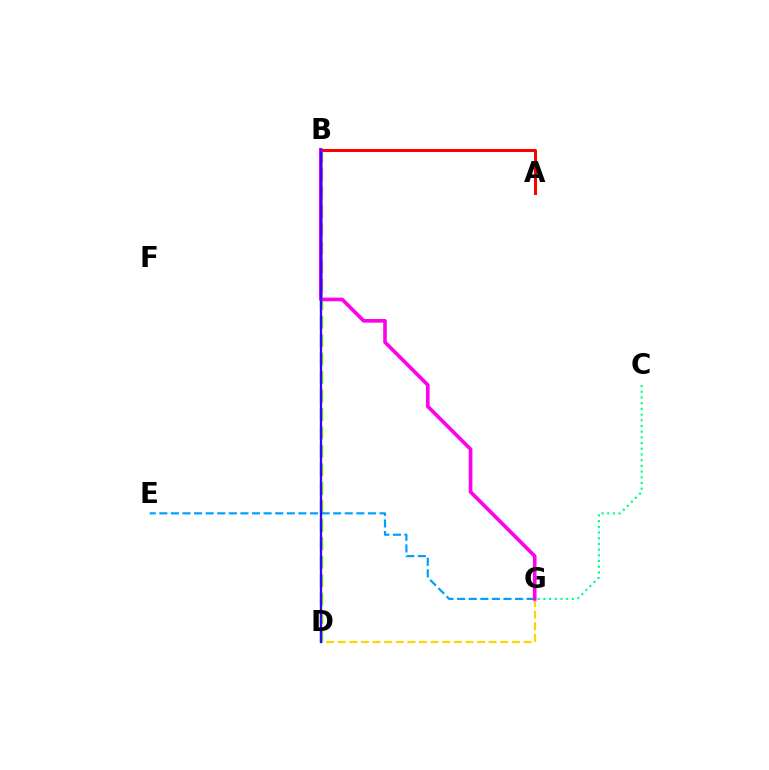{('D', 'G'): [{'color': '#ffd500', 'line_style': 'dashed', 'thickness': 1.58}], ('B', 'D'): [{'color': '#4fff00', 'line_style': 'dashed', 'thickness': 2.51}, {'color': '#3700ff', 'line_style': 'solid', 'thickness': 1.67}], ('E', 'G'): [{'color': '#009eff', 'line_style': 'dashed', 'thickness': 1.57}], ('A', 'B'): [{'color': '#ff0000', 'line_style': 'solid', 'thickness': 2.16}], ('C', 'G'): [{'color': '#00ff86', 'line_style': 'dotted', 'thickness': 1.55}], ('B', 'G'): [{'color': '#ff00ed', 'line_style': 'solid', 'thickness': 2.62}]}